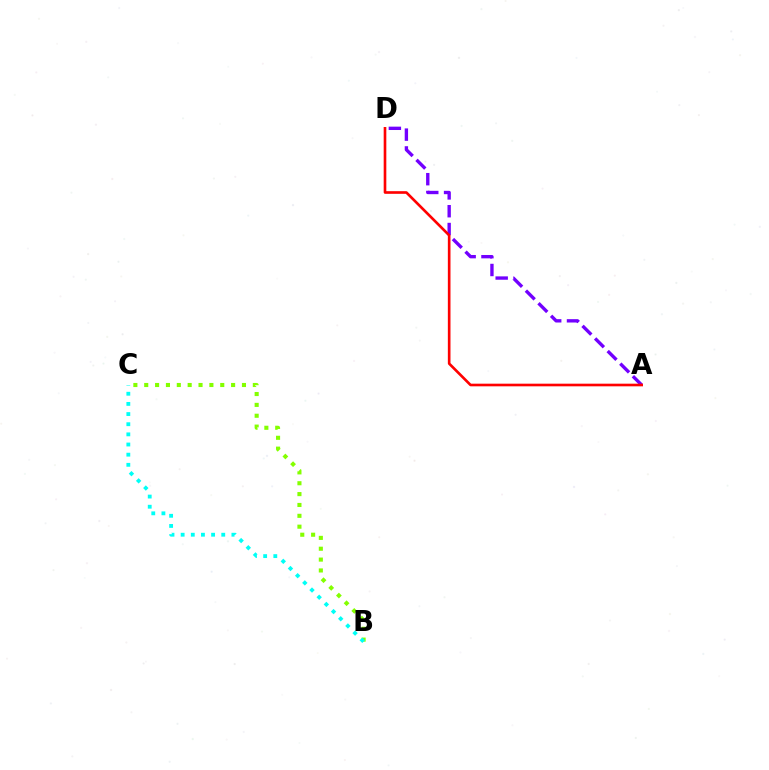{('A', 'D'): [{'color': '#7200ff', 'line_style': 'dashed', 'thickness': 2.42}, {'color': '#ff0000', 'line_style': 'solid', 'thickness': 1.9}], ('B', 'C'): [{'color': '#84ff00', 'line_style': 'dotted', 'thickness': 2.95}, {'color': '#00fff6', 'line_style': 'dotted', 'thickness': 2.76}]}